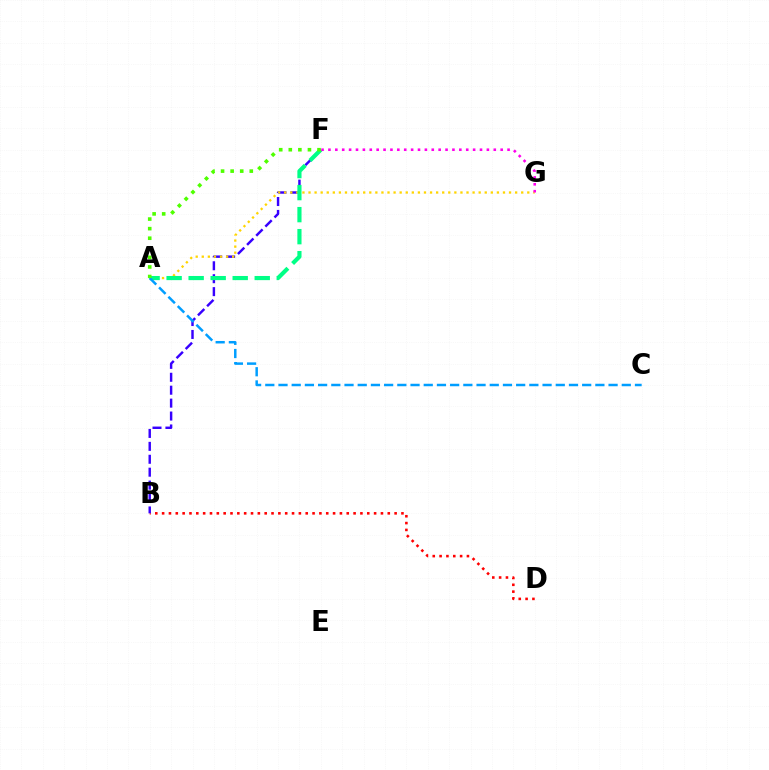{('B', 'D'): [{'color': '#ff0000', 'line_style': 'dotted', 'thickness': 1.86}], ('B', 'F'): [{'color': '#3700ff', 'line_style': 'dashed', 'thickness': 1.76}], ('A', 'G'): [{'color': '#ffd500', 'line_style': 'dotted', 'thickness': 1.65}], ('A', 'F'): [{'color': '#00ff86', 'line_style': 'dashed', 'thickness': 2.99}, {'color': '#4fff00', 'line_style': 'dotted', 'thickness': 2.6}], ('A', 'C'): [{'color': '#009eff', 'line_style': 'dashed', 'thickness': 1.79}], ('F', 'G'): [{'color': '#ff00ed', 'line_style': 'dotted', 'thickness': 1.87}]}